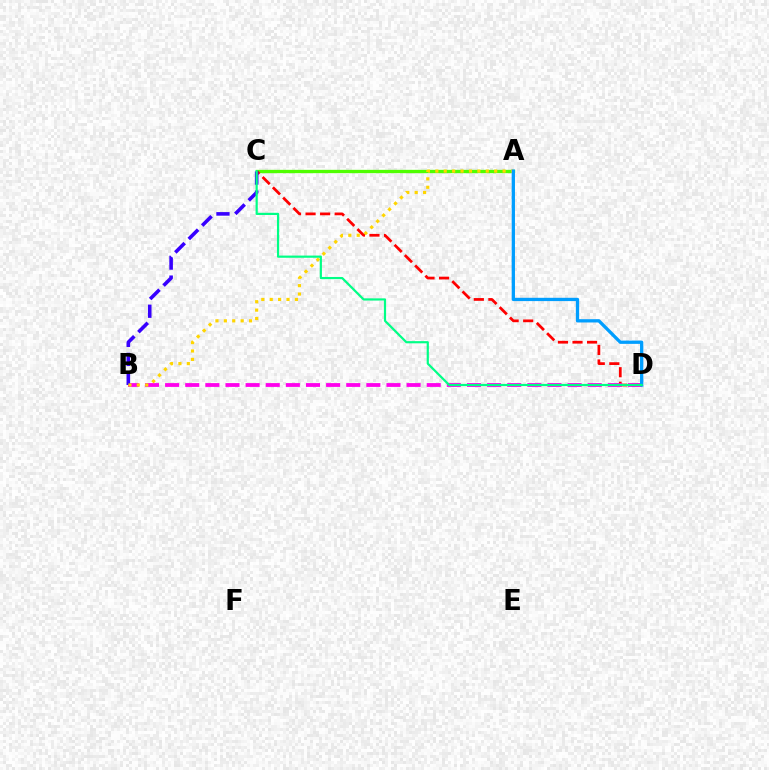{('A', 'C'): [{'color': '#4fff00', 'line_style': 'solid', 'thickness': 2.4}], ('C', 'D'): [{'color': '#ff0000', 'line_style': 'dashed', 'thickness': 1.98}, {'color': '#00ff86', 'line_style': 'solid', 'thickness': 1.58}], ('B', 'D'): [{'color': '#ff00ed', 'line_style': 'dashed', 'thickness': 2.73}], ('B', 'C'): [{'color': '#3700ff', 'line_style': 'dashed', 'thickness': 2.58}], ('A', 'B'): [{'color': '#ffd500', 'line_style': 'dotted', 'thickness': 2.28}], ('A', 'D'): [{'color': '#009eff', 'line_style': 'solid', 'thickness': 2.37}]}